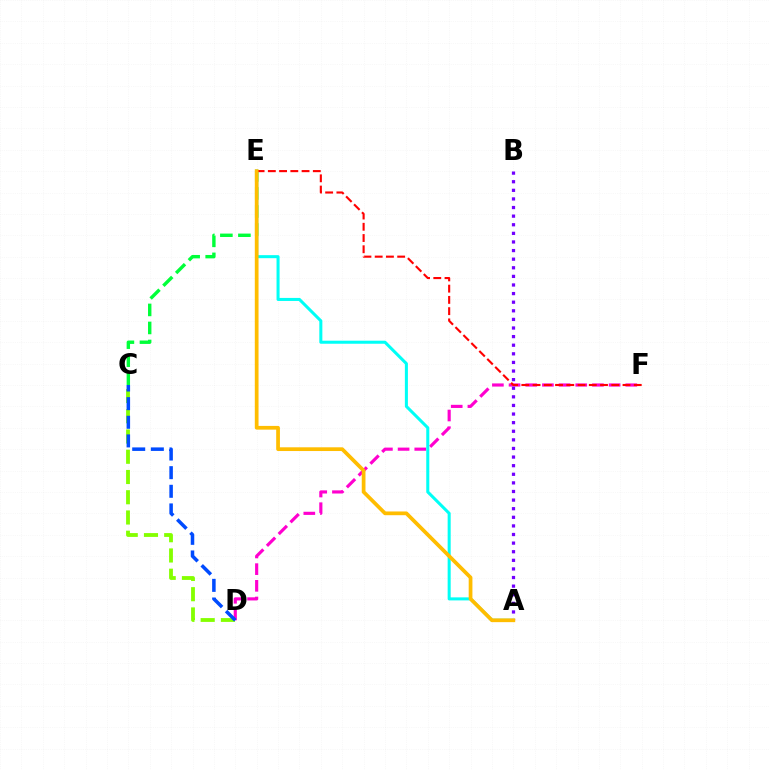{('D', 'F'): [{'color': '#ff00cf', 'line_style': 'dashed', 'thickness': 2.27}], ('A', 'E'): [{'color': '#00fff6', 'line_style': 'solid', 'thickness': 2.19}, {'color': '#ffbd00', 'line_style': 'solid', 'thickness': 2.69}], ('C', 'D'): [{'color': '#84ff00', 'line_style': 'dashed', 'thickness': 2.75}, {'color': '#004bff', 'line_style': 'dashed', 'thickness': 2.53}], ('C', 'E'): [{'color': '#00ff39', 'line_style': 'dashed', 'thickness': 2.45}], ('E', 'F'): [{'color': '#ff0000', 'line_style': 'dashed', 'thickness': 1.53}], ('A', 'B'): [{'color': '#7200ff', 'line_style': 'dotted', 'thickness': 2.34}]}